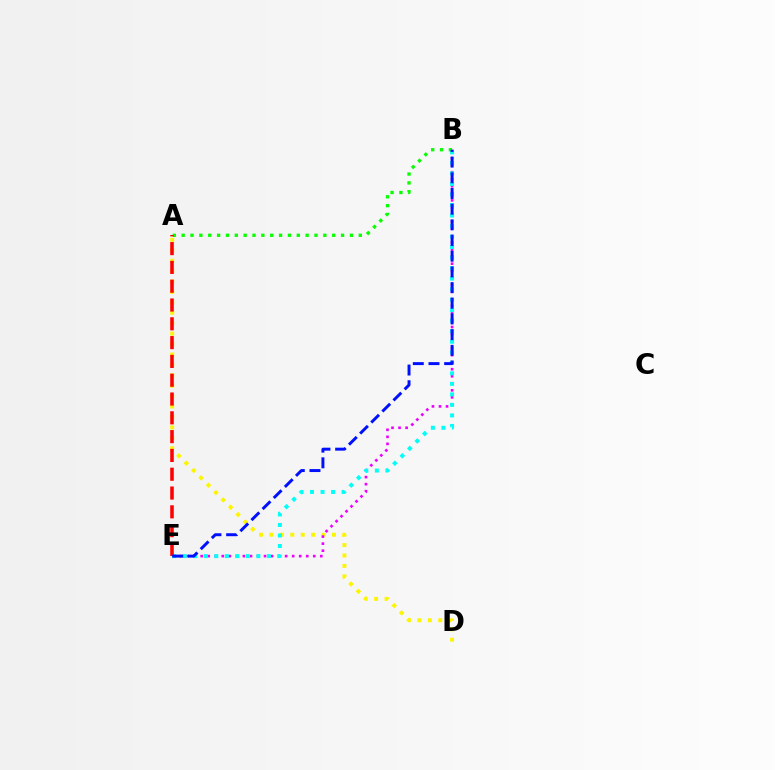{('A', 'D'): [{'color': '#fcf500', 'line_style': 'dotted', 'thickness': 2.83}], ('B', 'E'): [{'color': '#ee00ff', 'line_style': 'dotted', 'thickness': 1.91}, {'color': '#00fff6', 'line_style': 'dotted', 'thickness': 2.86}, {'color': '#0010ff', 'line_style': 'dashed', 'thickness': 2.13}], ('A', 'B'): [{'color': '#08ff00', 'line_style': 'dotted', 'thickness': 2.41}], ('A', 'E'): [{'color': '#ff0000', 'line_style': 'dashed', 'thickness': 2.55}]}